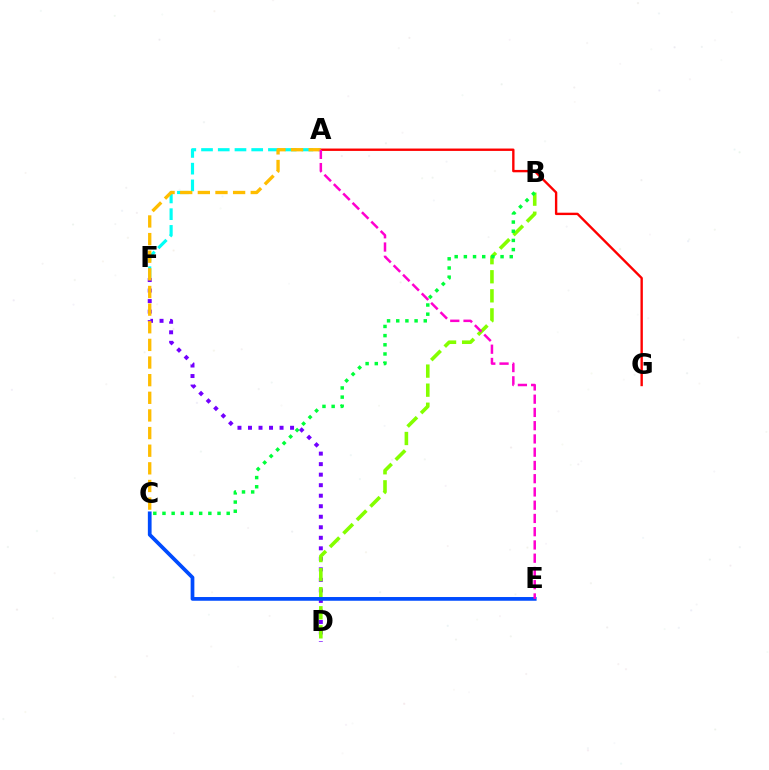{('D', 'F'): [{'color': '#7200ff', 'line_style': 'dotted', 'thickness': 2.86}], ('B', 'D'): [{'color': '#84ff00', 'line_style': 'dashed', 'thickness': 2.59}], ('A', 'F'): [{'color': '#00fff6', 'line_style': 'dashed', 'thickness': 2.27}], ('A', 'G'): [{'color': '#ff0000', 'line_style': 'solid', 'thickness': 1.71}], ('C', 'E'): [{'color': '#004bff', 'line_style': 'solid', 'thickness': 2.69}], ('A', 'C'): [{'color': '#ffbd00', 'line_style': 'dashed', 'thickness': 2.4}], ('A', 'E'): [{'color': '#ff00cf', 'line_style': 'dashed', 'thickness': 1.8}], ('B', 'C'): [{'color': '#00ff39', 'line_style': 'dotted', 'thickness': 2.49}]}